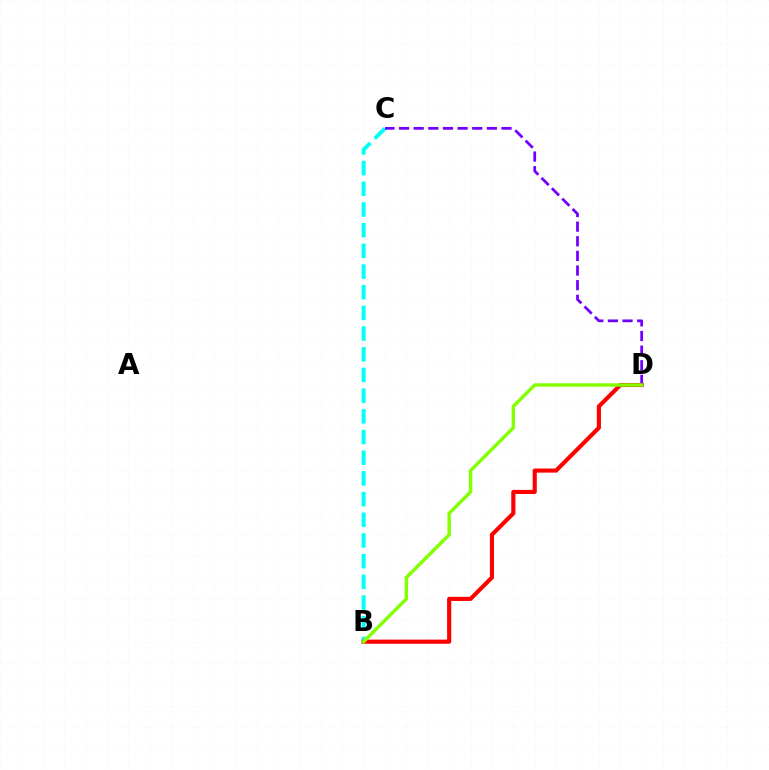{('B', 'C'): [{'color': '#00fff6', 'line_style': 'dashed', 'thickness': 2.81}], ('B', 'D'): [{'color': '#ff0000', 'line_style': 'solid', 'thickness': 2.97}, {'color': '#84ff00', 'line_style': 'solid', 'thickness': 2.47}], ('C', 'D'): [{'color': '#7200ff', 'line_style': 'dashed', 'thickness': 1.99}]}